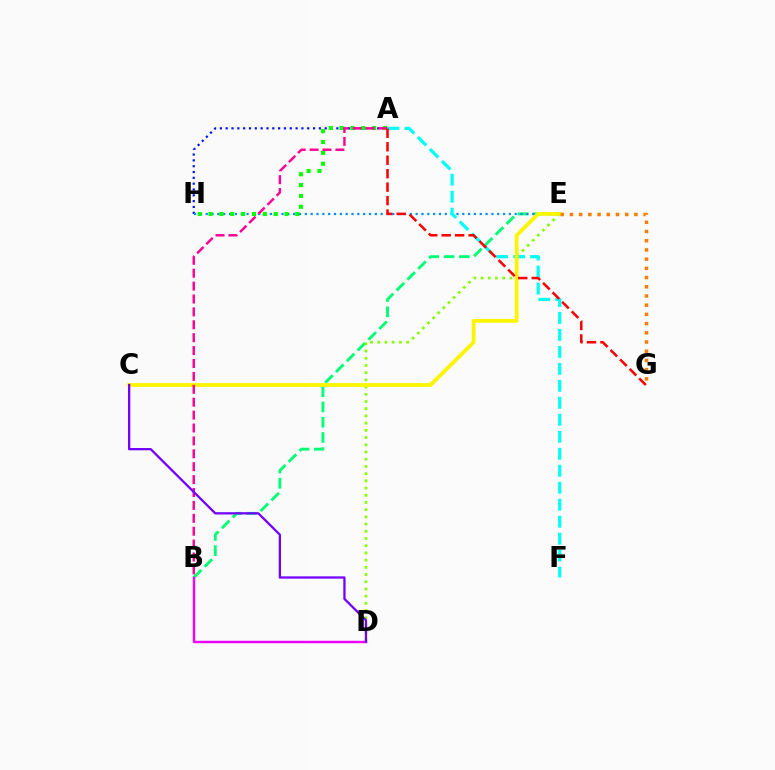{('B', 'E'): [{'color': '#00ff74', 'line_style': 'dashed', 'thickness': 2.07}], ('A', 'H'): [{'color': '#0010ff', 'line_style': 'dotted', 'thickness': 1.58}, {'color': '#08ff00', 'line_style': 'dotted', 'thickness': 2.95}], ('E', 'H'): [{'color': '#008cff', 'line_style': 'dotted', 'thickness': 1.58}], ('D', 'E'): [{'color': '#84ff00', 'line_style': 'dotted', 'thickness': 1.96}], ('A', 'F'): [{'color': '#00fff6', 'line_style': 'dashed', 'thickness': 2.31}], ('B', 'D'): [{'color': '#ee00ff', 'line_style': 'solid', 'thickness': 1.75}], ('C', 'E'): [{'color': '#fcf500', 'line_style': 'solid', 'thickness': 2.73}], ('E', 'G'): [{'color': '#ff7c00', 'line_style': 'dotted', 'thickness': 2.5}], ('A', 'B'): [{'color': '#ff0094', 'line_style': 'dashed', 'thickness': 1.75}], ('C', 'D'): [{'color': '#7200ff', 'line_style': 'solid', 'thickness': 1.64}], ('A', 'G'): [{'color': '#ff0000', 'line_style': 'dashed', 'thickness': 1.83}]}